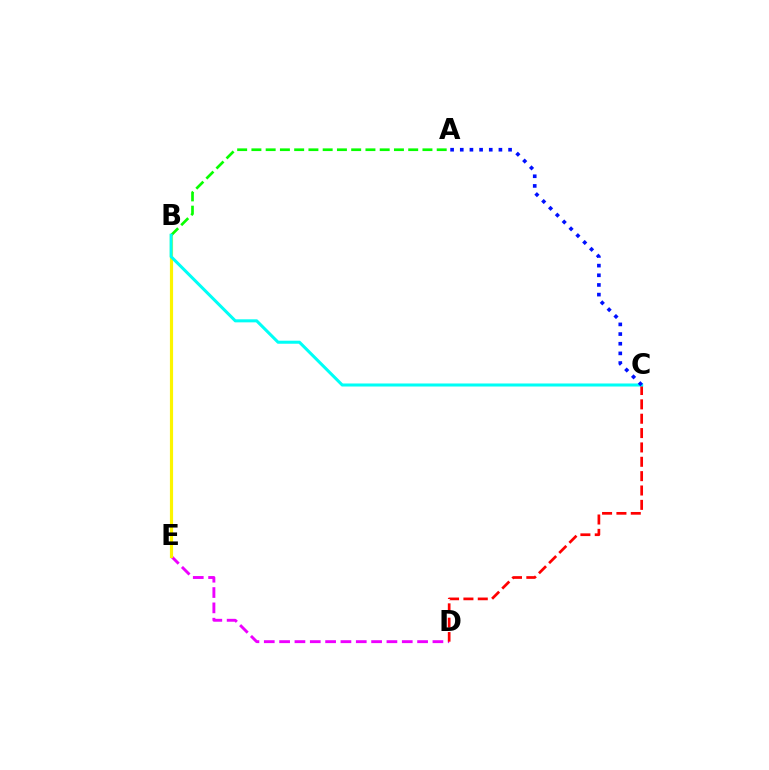{('D', 'E'): [{'color': '#ee00ff', 'line_style': 'dashed', 'thickness': 2.08}], ('B', 'E'): [{'color': '#fcf500', 'line_style': 'solid', 'thickness': 2.28}], ('A', 'B'): [{'color': '#08ff00', 'line_style': 'dashed', 'thickness': 1.94}], ('C', 'D'): [{'color': '#ff0000', 'line_style': 'dashed', 'thickness': 1.95}], ('B', 'C'): [{'color': '#00fff6', 'line_style': 'solid', 'thickness': 2.19}], ('A', 'C'): [{'color': '#0010ff', 'line_style': 'dotted', 'thickness': 2.63}]}